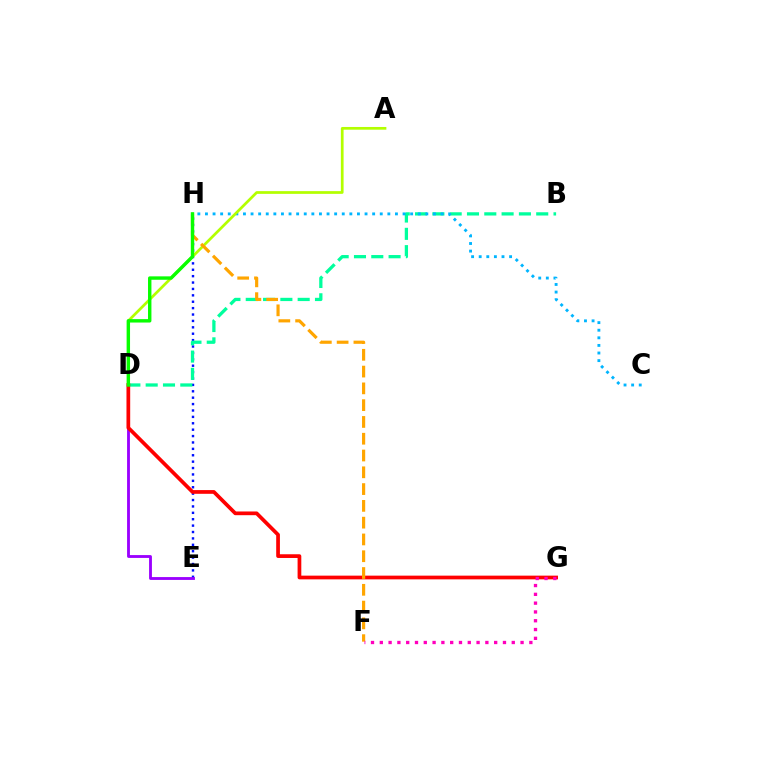{('E', 'H'): [{'color': '#0010ff', 'line_style': 'dotted', 'thickness': 1.74}], ('B', 'D'): [{'color': '#00ff9d', 'line_style': 'dashed', 'thickness': 2.35}], ('D', 'E'): [{'color': '#9b00ff', 'line_style': 'solid', 'thickness': 2.05}], ('C', 'H'): [{'color': '#00b5ff', 'line_style': 'dotted', 'thickness': 2.06}], ('A', 'D'): [{'color': '#b3ff00', 'line_style': 'solid', 'thickness': 1.96}], ('D', 'G'): [{'color': '#ff0000', 'line_style': 'solid', 'thickness': 2.68}], ('F', 'H'): [{'color': '#ffa500', 'line_style': 'dashed', 'thickness': 2.28}], ('D', 'H'): [{'color': '#08ff00', 'line_style': 'solid', 'thickness': 2.45}], ('F', 'G'): [{'color': '#ff00bd', 'line_style': 'dotted', 'thickness': 2.39}]}